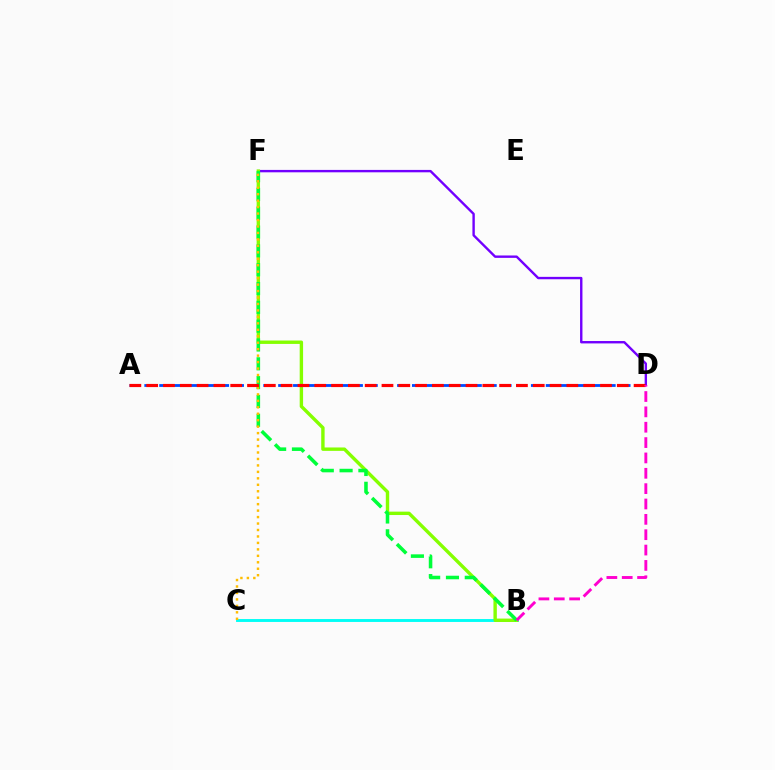{('A', 'D'): [{'color': '#004bff', 'line_style': 'dashed', 'thickness': 2.02}, {'color': '#ff0000', 'line_style': 'dashed', 'thickness': 2.28}], ('D', 'F'): [{'color': '#7200ff', 'line_style': 'solid', 'thickness': 1.72}], ('B', 'C'): [{'color': '#00fff6', 'line_style': 'solid', 'thickness': 2.09}], ('B', 'F'): [{'color': '#84ff00', 'line_style': 'solid', 'thickness': 2.45}, {'color': '#00ff39', 'line_style': 'dashed', 'thickness': 2.56}], ('C', 'F'): [{'color': '#ffbd00', 'line_style': 'dotted', 'thickness': 1.75}], ('B', 'D'): [{'color': '#ff00cf', 'line_style': 'dashed', 'thickness': 2.09}]}